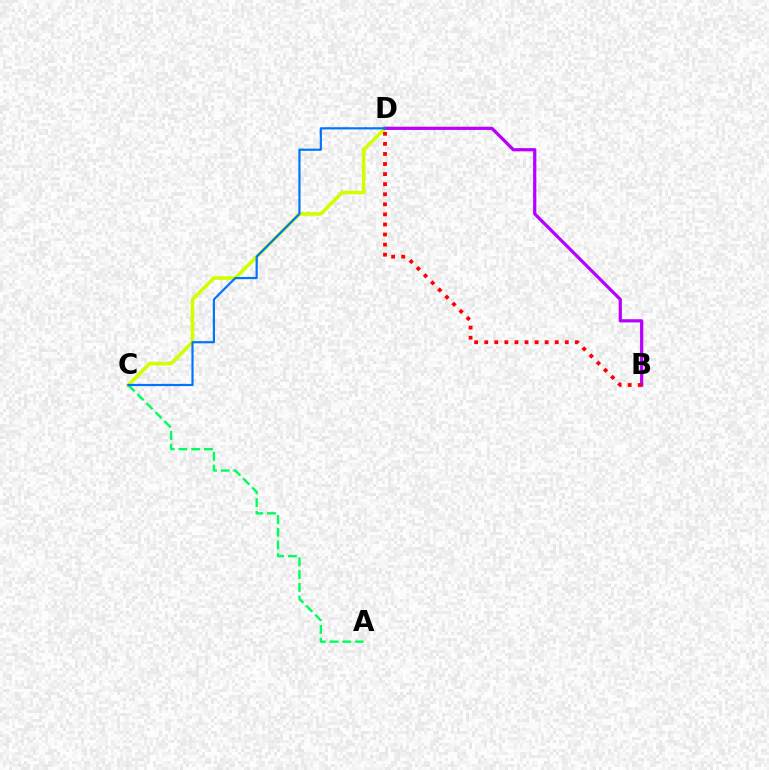{('C', 'D'): [{'color': '#d1ff00', 'line_style': 'solid', 'thickness': 2.59}, {'color': '#0074ff', 'line_style': 'solid', 'thickness': 1.58}], ('A', 'C'): [{'color': '#00ff5c', 'line_style': 'dashed', 'thickness': 1.73}], ('B', 'D'): [{'color': '#b900ff', 'line_style': 'solid', 'thickness': 2.32}, {'color': '#ff0000', 'line_style': 'dotted', 'thickness': 2.74}]}